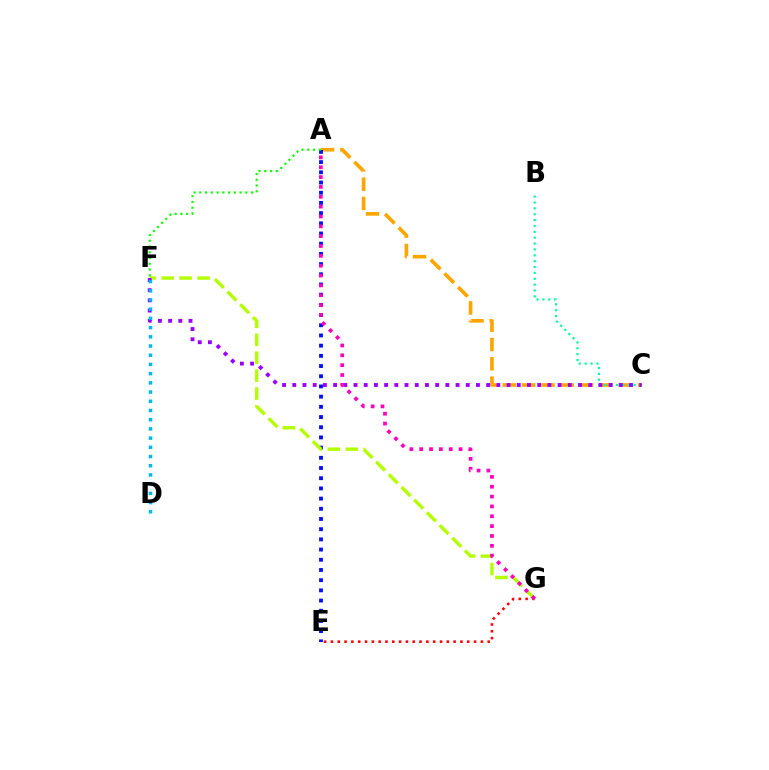{('E', 'G'): [{'color': '#ff0000', 'line_style': 'dotted', 'thickness': 1.85}], ('A', 'C'): [{'color': '#ffa500', 'line_style': 'dashed', 'thickness': 2.62}], ('A', 'E'): [{'color': '#0010ff', 'line_style': 'dotted', 'thickness': 2.77}], ('F', 'G'): [{'color': '#b3ff00', 'line_style': 'dashed', 'thickness': 2.44}], ('B', 'C'): [{'color': '#00ff9d', 'line_style': 'dotted', 'thickness': 1.59}], ('C', 'F'): [{'color': '#9b00ff', 'line_style': 'dotted', 'thickness': 2.77}], ('A', 'G'): [{'color': '#ff00bd', 'line_style': 'dotted', 'thickness': 2.68}], ('A', 'F'): [{'color': '#08ff00', 'line_style': 'dotted', 'thickness': 1.56}], ('D', 'F'): [{'color': '#00b5ff', 'line_style': 'dotted', 'thickness': 2.5}]}